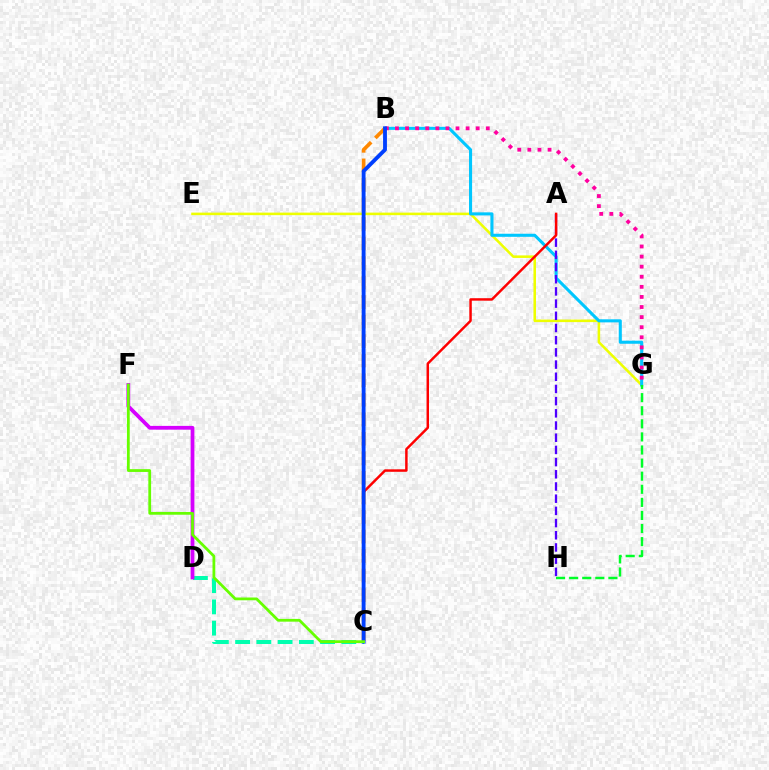{('E', 'G'): [{'color': '#eeff00', 'line_style': 'solid', 'thickness': 1.84}], ('C', 'D'): [{'color': '#00ffaf', 'line_style': 'dashed', 'thickness': 2.89}], ('D', 'F'): [{'color': '#d600ff', 'line_style': 'solid', 'thickness': 2.71}], ('B', 'G'): [{'color': '#00c7ff', 'line_style': 'solid', 'thickness': 2.21}, {'color': '#ff00a0', 'line_style': 'dotted', 'thickness': 2.74}], ('B', 'C'): [{'color': '#ff8800', 'line_style': 'dashed', 'thickness': 2.65}, {'color': '#003fff', 'line_style': 'solid', 'thickness': 2.77}], ('A', 'H'): [{'color': '#4f00ff', 'line_style': 'dashed', 'thickness': 1.66}], ('G', 'H'): [{'color': '#00ff27', 'line_style': 'dashed', 'thickness': 1.78}], ('A', 'C'): [{'color': '#ff0000', 'line_style': 'solid', 'thickness': 1.78}], ('C', 'F'): [{'color': '#66ff00', 'line_style': 'solid', 'thickness': 2.0}]}